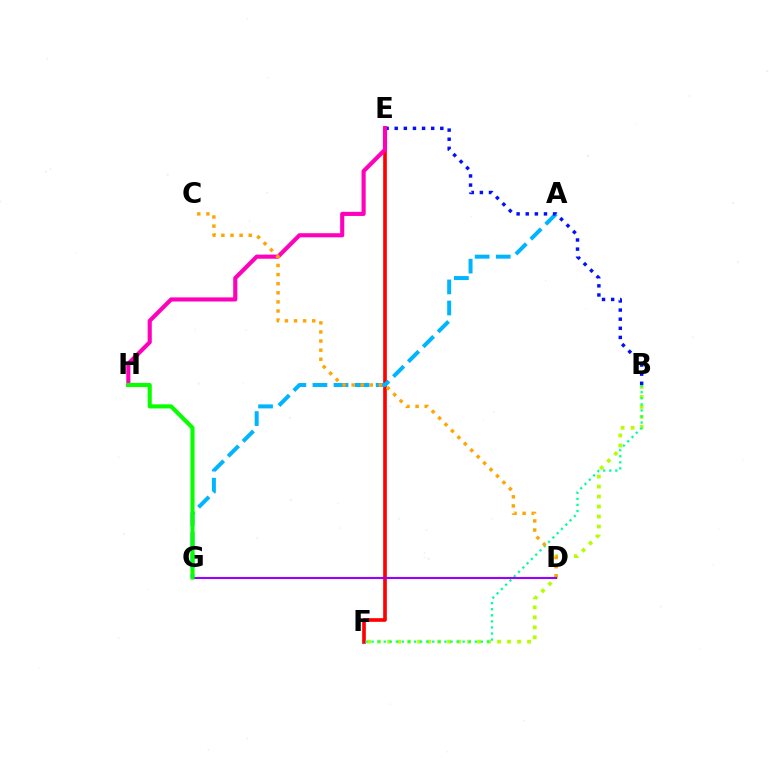{('E', 'F'): [{'color': '#ff0000', 'line_style': 'solid', 'thickness': 2.63}], ('A', 'G'): [{'color': '#00b5ff', 'line_style': 'dashed', 'thickness': 2.86}], ('B', 'F'): [{'color': '#b3ff00', 'line_style': 'dotted', 'thickness': 2.72}, {'color': '#00ff9d', 'line_style': 'dotted', 'thickness': 1.65}], ('B', 'E'): [{'color': '#0010ff', 'line_style': 'dotted', 'thickness': 2.48}], ('E', 'H'): [{'color': '#ff00bd', 'line_style': 'solid', 'thickness': 2.97}], ('C', 'D'): [{'color': '#ffa500', 'line_style': 'dotted', 'thickness': 2.47}], ('D', 'G'): [{'color': '#9b00ff', 'line_style': 'solid', 'thickness': 1.51}], ('G', 'H'): [{'color': '#08ff00', 'line_style': 'solid', 'thickness': 2.95}]}